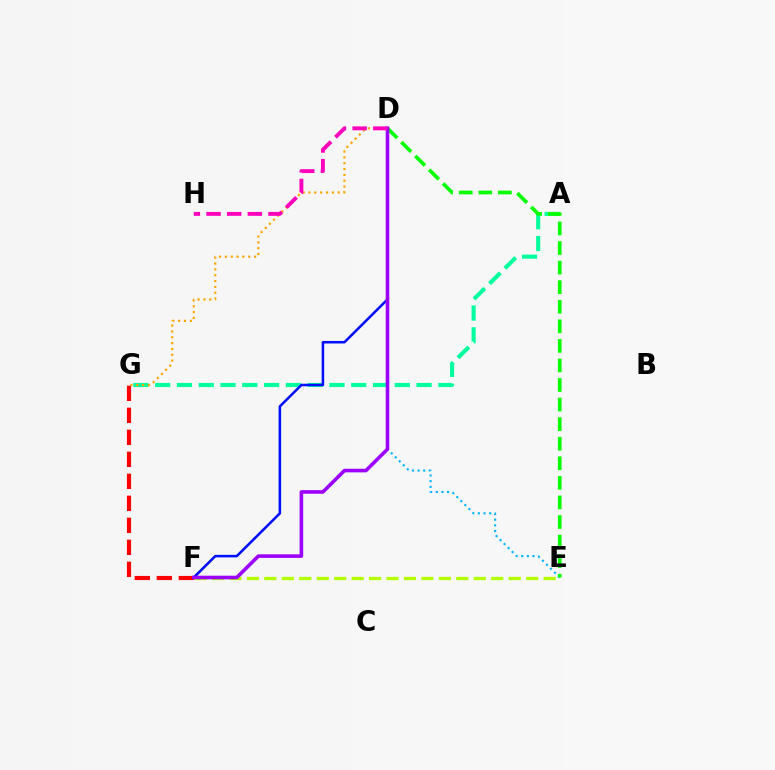{('F', 'G'): [{'color': '#ff0000', 'line_style': 'dashed', 'thickness': 2.99}], ('A', 'G'): [{'color': '#00ff9d', 'line_style': 'dashed', 'thickness': 2.96}], ('D', 'G'): [{'color': '#ffa500', 'line_style': 'dotted', 'thickness': 1.59}], ('E', 'F'): [{'color': '#b3ff00', 'line_style': 'dashed', 'thickness': 2.37}], ('D', 'F'): [{'color': '#0010ff', 'line_style': 'solid', 'thickness': 1.83}, {'color': '#9b00ff', 'line_style': 'solid', 'thickness': 2.59}], ('D', 'E'): [{'color': '#00b5ff', 'line_style': 'dotted', 'thickness': 1.54}, {'color': '#08ff00', 'line_style': 'dashed', 'thickness': 2.66}], ('D', 'H'): [{'color': '#ff00bd', 'line_style': 'dashed', 'thickness': 2.81}]}